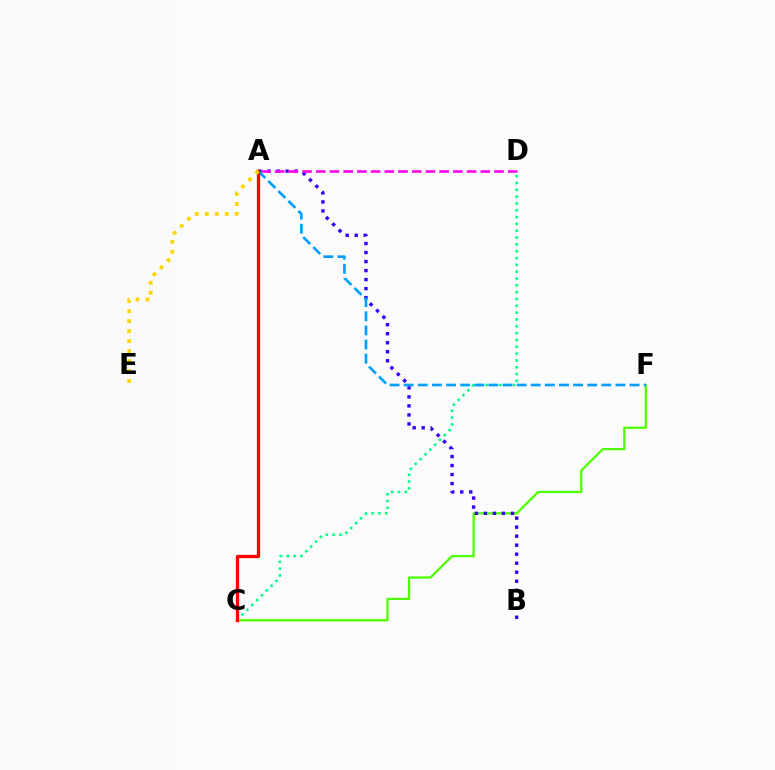{('C', 'F'): [{'color': '#4fff00', 'line_style': 'solid', 'thickness': 1.62}], ('A', 'B'): [{'color': '#3700ff', 'line_style': 'dotted', 'thickness': 2.45}], ('C', 'D'): [{'color': '#00ff86', 'line_style': 'dotted', 'thickness': 1.85}], ('A', 'F'): [{'color': '#009eff', 'line_style': 'dashed', 'thickness': 1.92}], ('A', 'C'): [{'color': '#ff0000', 'line_style': 'solid', 'thickness': 2.37}], ('A', 'D'): [{'color': '#ff00ed', 'line_style': 'dashed', 'thickness': 1.86}], ('A', 'E'): [{'color': '#ffd500', 'line_style': 'dotted', 'thickness': 2.71}]}